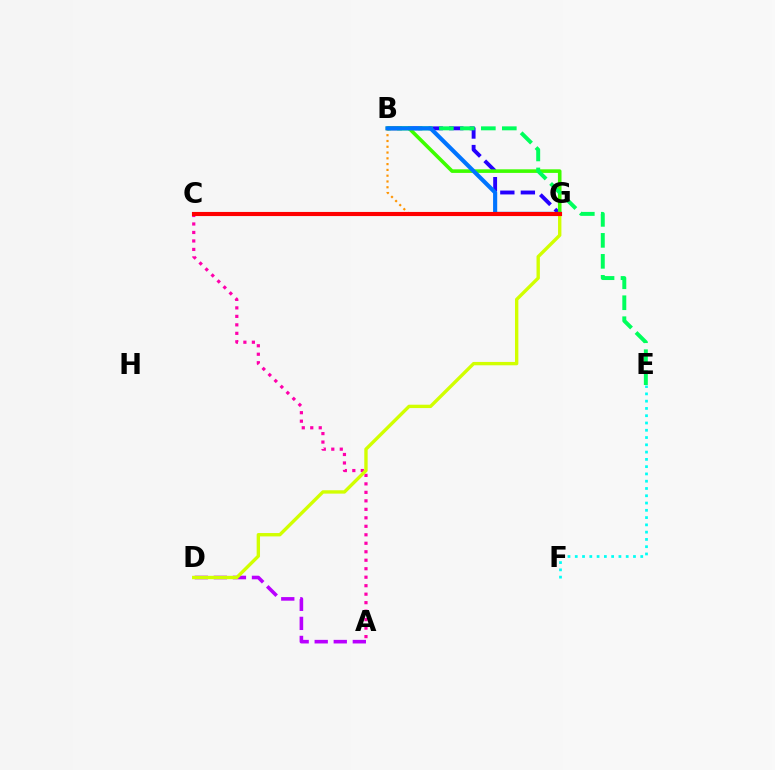{('A', 'D'): [{'color': '#b900ff', 'line_style': 'dashed', 'thickness': 2.59}], ('B', 'G'): [{'color': '#ff9400', 'line_style': 'dotted', 'thickness': 1.57}, {'color': '#2500ff', 'line_style': 'dashed', 'thickness': 2.79}, {'color': '#3dff00', 'line_style': 'solid', 'thickness': 2.58}, {'color': '#0074ff', 'line_style': 'solid', 'thickness': 2.97}], ('A', 'C'): [{'color': '#ff00ac', 'line_style': 'dotted', 'thickness': 2.31}], ('D', 'G'): [{'color': '#d1ff00', 'line_style': 'solid', 'thickness': 2.42}], ('B', 'E'): [{'color': '#00ff5c', 'line_style': 'dashed', 'thickness': 2.85}], ('E', 'F'): [{'color': '#00fff6', 'line_style': 'dotted', 'thickness': 1.98}], ('C', 'G'): [{'color': '#ff0000', 'line_style': 'solid', 'thickness': 2.96}]}